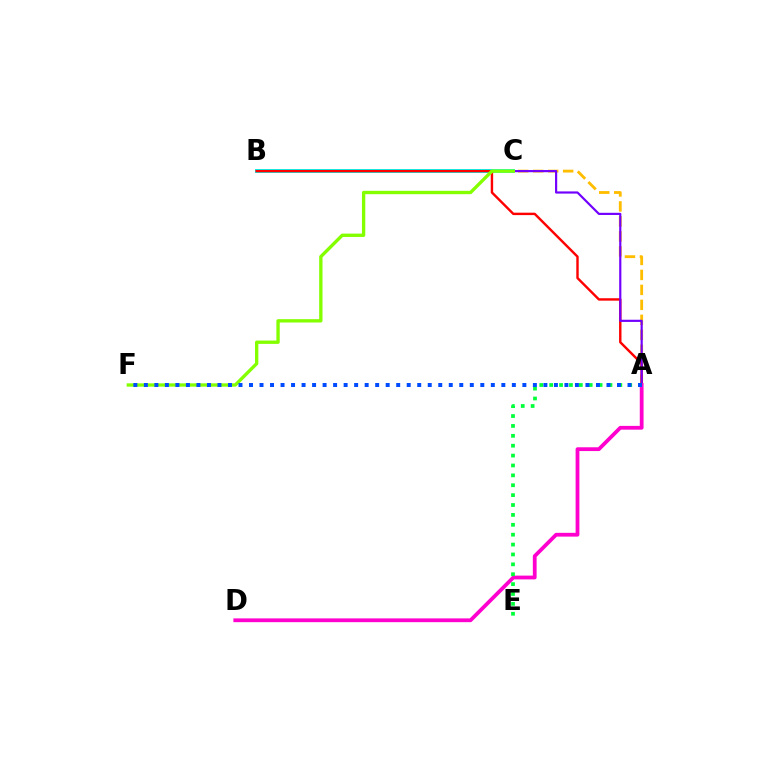{('A', 'C'): [{'color': '#ffbd00', 'line_style': 'dashed', 'thickness': 2.04}, {'color': '#7200ff', 'line_style': 'solid', 'thickness': 1.57}], ('B', 'C'): [{'color': '#00fff6', 'line_style': 'solid', 'thickness': 2.89}], ('A', 'B'): [{'color': '#ff0000', 'line_style': 'solid', 'thickness': 1.74}], ('A', 'D'): [{'color': '#ff00cf', 'line_style': 'solid', 'thickness': 2.72}], ('C', 'F'): [{'color': '#84ff00', 'line_style': 'solid', 'thickness': 2.41}], ('A', 'E'): [{'color': '#00ff39', 'line_style': 'dotted', 'thickness': 2.69}], ('A', 'F'): [{'color': '#004bff', 'line_style': 'dotted', 'thickness': 2.86}]}